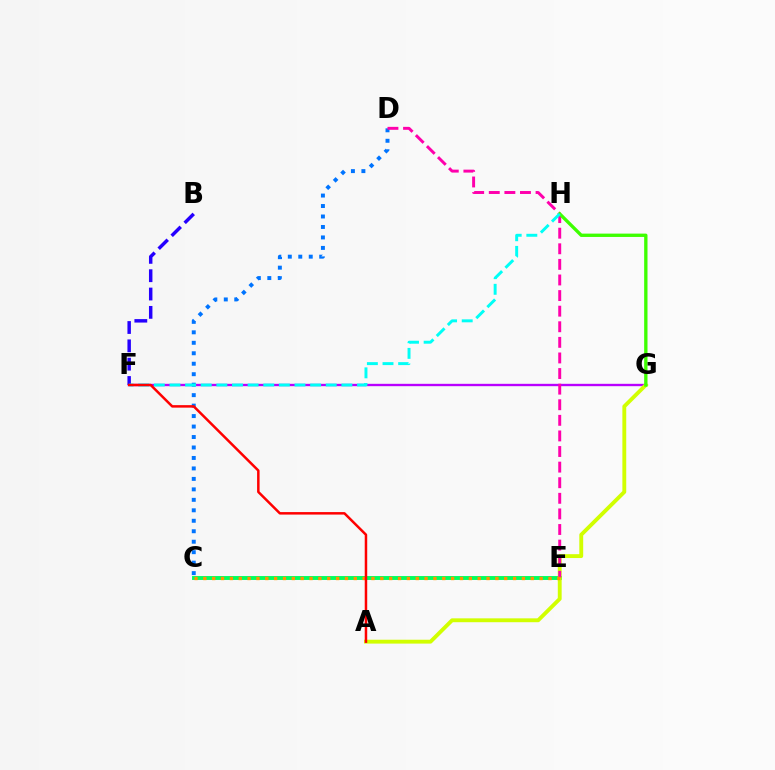{('C', 'E'): [{'color': '#00ff5c', 'line_style': 'solid', 'thickness': 2.81}, {'color': '#ff9400', 'line_style': 'dotted', 'thickness': 2.4}], ('F', 'G'): [{'color': '#b900ff', 'line_style': 'solid', 'thickness': 1.7}], ('A', 'G'): [{'color': '#d1ff00', 'line_style': 'solid', 'thickness': 2.78}], ('C', 'D'): [{'color': '#0074ff', 'line_style': 'dotted', 'thickness': 2.84}], ('D', 'E'): [{'color': '#ff00ac', 'line_style': 'dashed', 'thickness': 2.12}], ('G', 'H'): [{'color': '#3dff00', 'line_style': 'solid', 'thickness': 2.4}], ('B', 'F'): [{'color': '#2500ff', 'line_style': 'dashed', 'thickness': 2.49}], ('F', 'H'): [{'color': '#00fff6', 'line_style': 'dashed', 'thickness': 2.12}], ('A', 'F'): [{'color': '#ff0000', 'line_style': 'solid', 'thickness': 1.79}]}